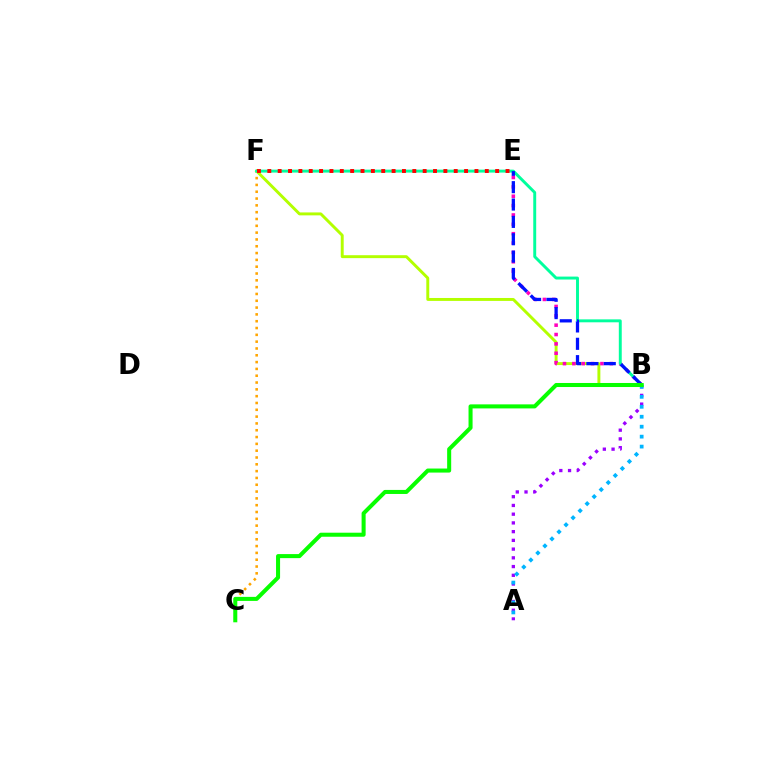{('C', 'F'): [{'color': '#ffa500', 'line_style': 'dotted', 'thickness': 1.85}], ('B', 'F'): [{'color': '#b3ff00', 'line_style': 'solid', 'thickness': 2.11}, {'color': '#00ff9d', 'line_style': 'solid', 'thickness': 2.11}], ('B', 'E'): [{'color': '#ff00bd', 'line_style': 'dotted', 'thickness': 2.54}, {'color': '#0010ff', 'line_style': 'dashed', 'thickness': 2.36}], ('A', 'B'): [{'color': '#9b00ff', 'line_style': 'dotted', 'thickness': 2.37}, {'color': '#00b5ff', 'line_style': 'dotted', 'thickness': 2.7}], ('E', 'F'): [{'color': '#ff0000', 'line_style': 'dotted', 'thickness': 2.81}], ('B', 'C'): [{'color': '#08ff00', 'line_style': 'solid', 'thickness': 2.91}]}